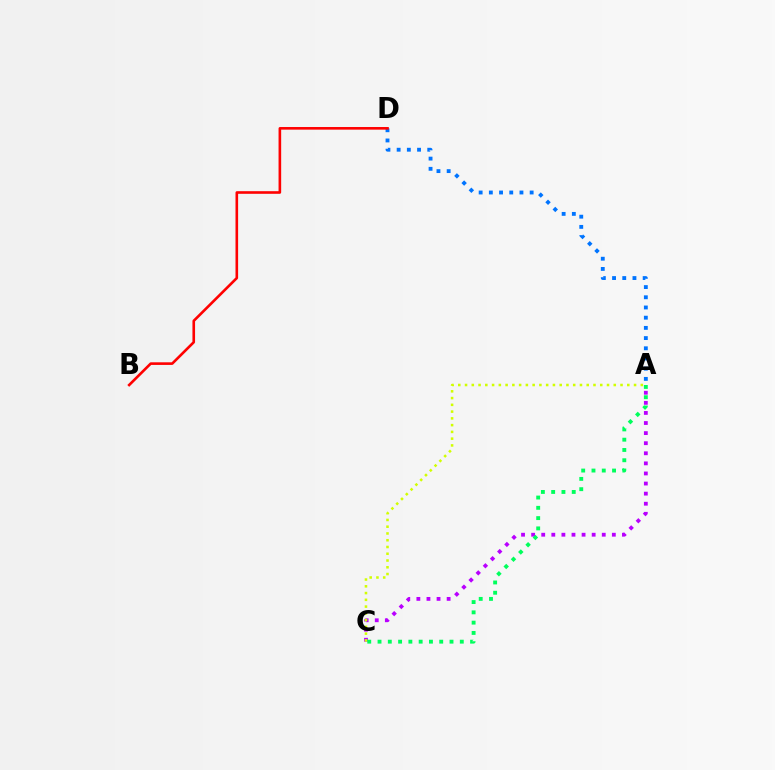{('A', 'C'): [{'color': '#b900ff', 'line_style': 'dotted', 'thickness': 2.74}, {'color': '#d1ff00', 'line_style': 'dotted', 'thickness': 1.84}, {'color': '#00ff5c', 'line_style': 'dotted', 'thickness': 2.79}], ('A', 'D'): [{'color': '#0074ff', 'line_style': 'dotted', 'thickness': 2.77}], ('B', 'D'): [{'color': '#ff0000', 'line_style': 'solid', 'thickness': 1.89}]}